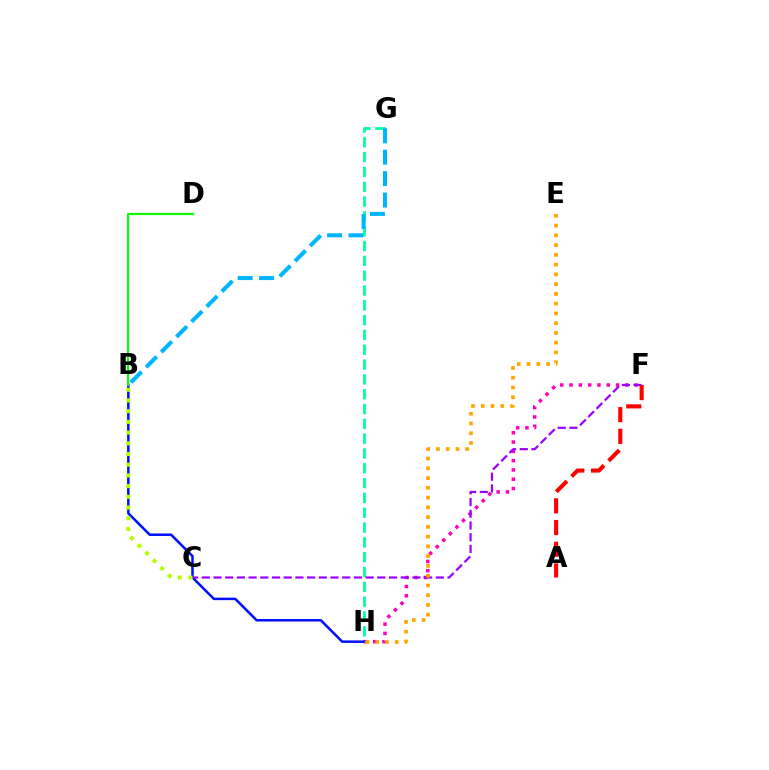{('F', 'H'): [{'color': '#ff00bd', 'line_style': 'dotted', 'thickness': 2.53}], ('G', 'H'): [{'color': '#00ff9d', 'line_style': 'dashed', 'thickness': 2.01}], ('B', 'G'): [{'color': '#00b5ff', 'line_style': 'dashed', 'thickness': 2.91}], ('B', 'H'): [{'color': '#0010ff', 'line_style': 'solid', 'thickness': 1.81}], ('C', 'F'): [{'color': '#9b00ff', 'line_style': 'dashed', 'thickness': 1.59}], ('E', 'H'): [{'color': '#ffa500', 'line_style': 'dotted', 'thickness': 2.65}], ('B', 'D'): [{'color': '#08ff00', 'line_style': 'solid', 'thickness': 1.55}], ('B', 'C'): [{'color': '#b3ff00', 'line_style': 'dotted', 'thickness': 2.91}], ('A', 'F'): [{'color': '#ff0000', 'line_style': 'dashed', 'thickness': 2.95}]}